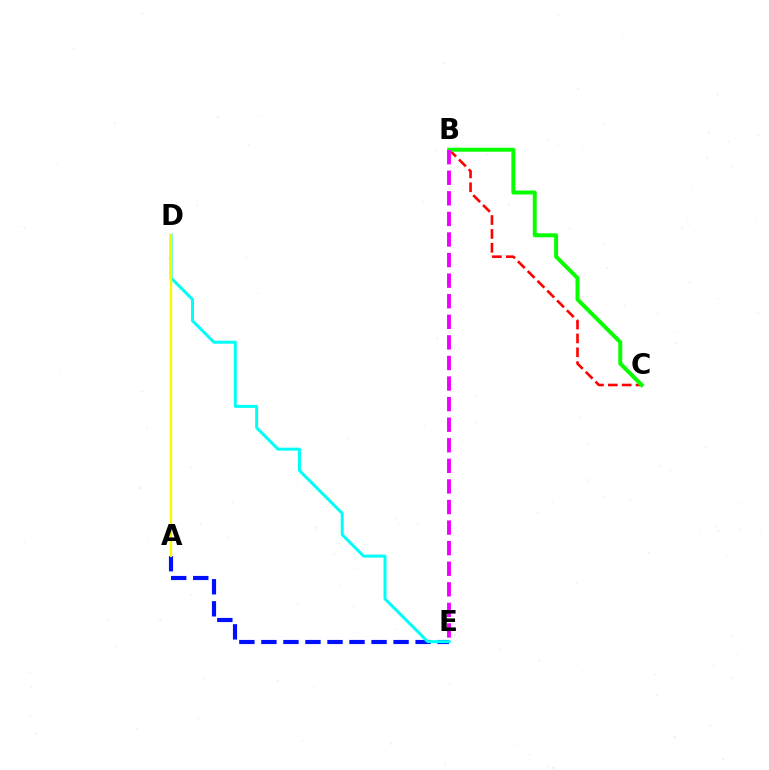{('B', 'C'): [{'color': '#ff0000', 'line_style': 'dashed', 'thickness': 1.88}, {'color': '#08ff00', 'line_style': 'solid', 'thickness': 2.85}], ('A', 'E'): [{'color': '#0010ff', 'line_style': 'dashed', 'thickness': 2.99}], ('D', 'E'): [{'color': '#00fff6', 'line_style': 'solid', 'thickness': 2.16}], ('A', 'D'): [{'color': '#fcf500', 'line_style': 'solid', 'thickness': 1.65}], ('B', 'E'): [{'color': '#ee00ff', 'line_style': 'dashed', 'thickness': 2.8}]}